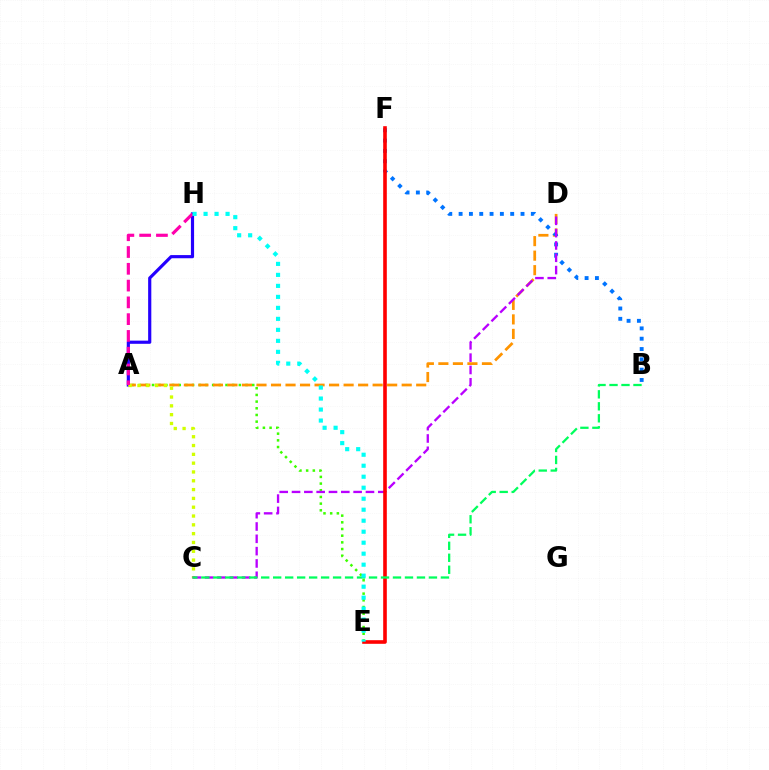{('A', 'H'): [{'color': '#2500ff', 'line_style': 'solid', 'thickness': 2.28}, {'color': '#ff00ac', 'line_style': 'dashed', 'thickness': 2.28}], ('A', 'E'): [{'color': '#3dff00', 'line_style': 'dotted', 'thickness': 1.82}], ('A', 'D'): [{'color': '#ff9400', 'line_style': 'dashed', 'thickness': 1.97}], ('B', 'F'): [{'color': '#0074ff', 'line_style': 'dotted', 'thickness': 2.8}], ('A', 'C'): [{'color': '#d1ff00', 'line_style': 'dotted', 'thickness': 2.39}], ('C', 'D'): [{'color': '#b900ff', 'line_style': 'dashed', 'thickness': 1.67}], ('E', 'F'): [{'color': '#ff0000', 'line_style': 'solid', 'thickness': 2.6}], ('B', 'C'): [{'color': '#00ff5c', 'line_style': 'dashed', 'thickness': 1.63}], ('E', 'H'): [{'color': '#00fff6', 'line_style': 'dotted', 'thickness': 2.99}]}